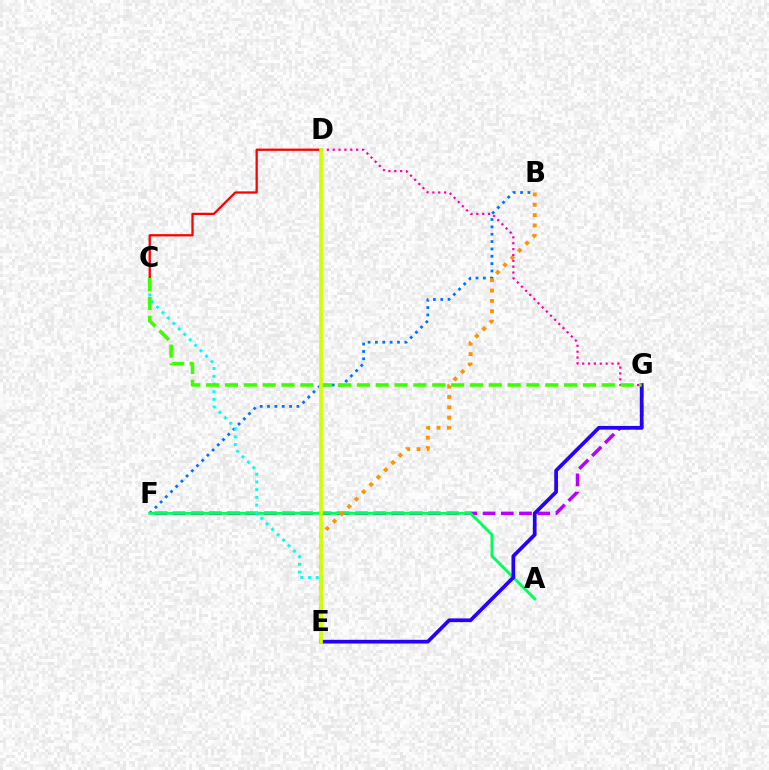{('C', 'D'): [{'color': '#ff0000', 'line_style': 'solid', 'thickness': 1.64}], ('F', 'G'): [{'color': '#b900ff', 'line_style': 'dashed', 'thickness': 2.48}], ('B', 'F'): [{'color': '#0074ff', 'line_style': 'dotted', 'thickness': 2.0}], ('A', 'F'): [{'color': '#00ff5c', 'line_style': 'solid', 'thickness': 2.06}], ('B', 'E'): [{'color': '#ff9400', 'line_style': 'dotted', 'thickness': 2.81}], ('C', 'E'): [{'color': '#00fff6', 'line_style': 'dotted', 'thickness': 2.09}], ('E', 'G'): [{'color': '#2500ff', 'line_style': 'solid', 'thickness': 2.67}], ('D', 'G'): [{'color': '#ff00ac', 'line_style': 'dotted', 'thickness': 1.59}], ('C', 'G'): [{'color': '#3dff00', 'line_style': 'dashed', 'thickness': 2.56}], ('D', 'E'): [{'color': '#d1ff00', 'line_style': 'solid', 'thickness': 2.66}]}